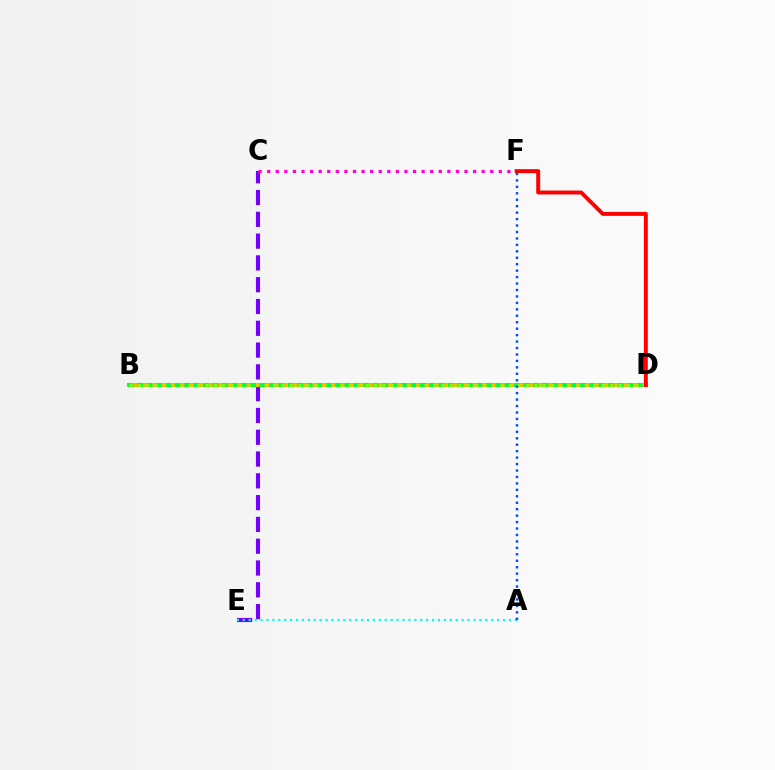{('B', 'D'): [{'color': '#00ff39', 'line_style': 'solid', 'thickness': 2.93}, {'color': '#84ff00', 'line_style': 'dotted', 'thickness': 2.29}, {'color': '#ffbd00', 'line_style': 'dotted', 'thickness': 2.56}], ('C', 'E'): [{'color': '#7200ff', 'line_style': 'dashed', 'thickness': 2.96}], ('A', 'E'): [{'color': '#00fff6', 'line_style': 'dotted', 'thickness': 1.61}], ('C', 'F'): [{'color': '#ff00cf', 'line_style': 'dotted', 'thickness': 2.33}], ('A', 'F'): [{'color': '#004bff', 'line_style': 'dotted', 'thickness': 1.75}], ('D', 'F'): [{'color': '#ff0000', 'line_style': 'solid', 'thickness': 2.83}]}